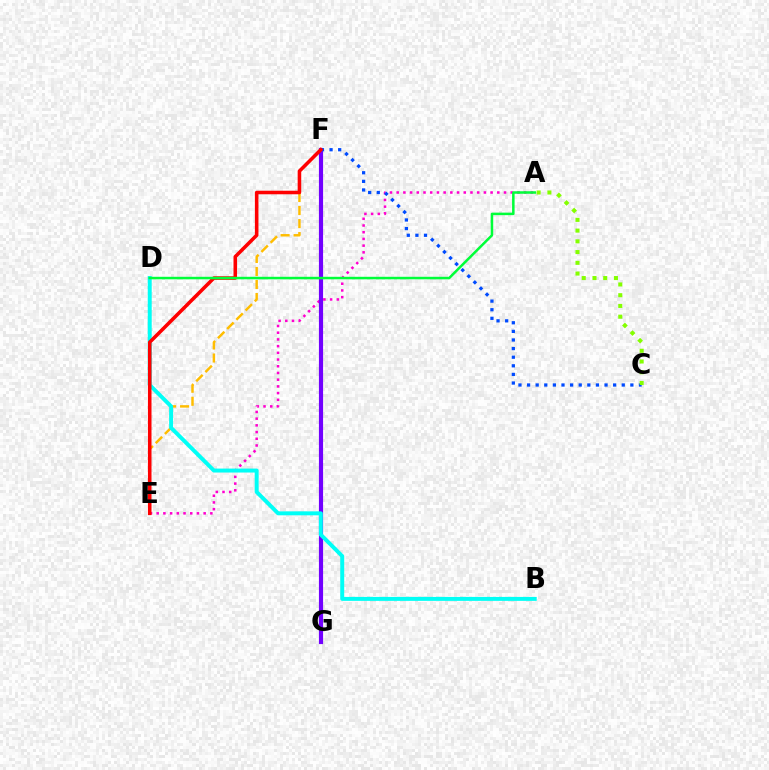{('E', 'F'): [{'color': '#ffbd00', 'line_style': 'dashed', 'thickness': 1.77}, {'color': '#ff0000', 'line_style': 'solid', 'thickness': 2.56}], ('A', 'E'): [{'color': '#ff00cf', 'line_style': 'dotted', 'thickness': 1.82}], ('F', 'G'): [{'color': '#7200ff', 'line_style': 'solid', 'thickness': 2.99}], ('C', 'F'): [{'color': '#004bff', 'line_style': 'dotted', 'thickness': 2.34}], ('B', 'D'): [{'color': '#00fff6', 'line_style': 'solid', 'thickness': 2.85}], ('A', 'C'): [{'color': '#84ff00', 'line_style': 'dotted', 'thickness': 2.92}], ('A', 'D'): [{'color': '#00ff39', 'line_style': 'solid', 'thickness': 1.81}]}